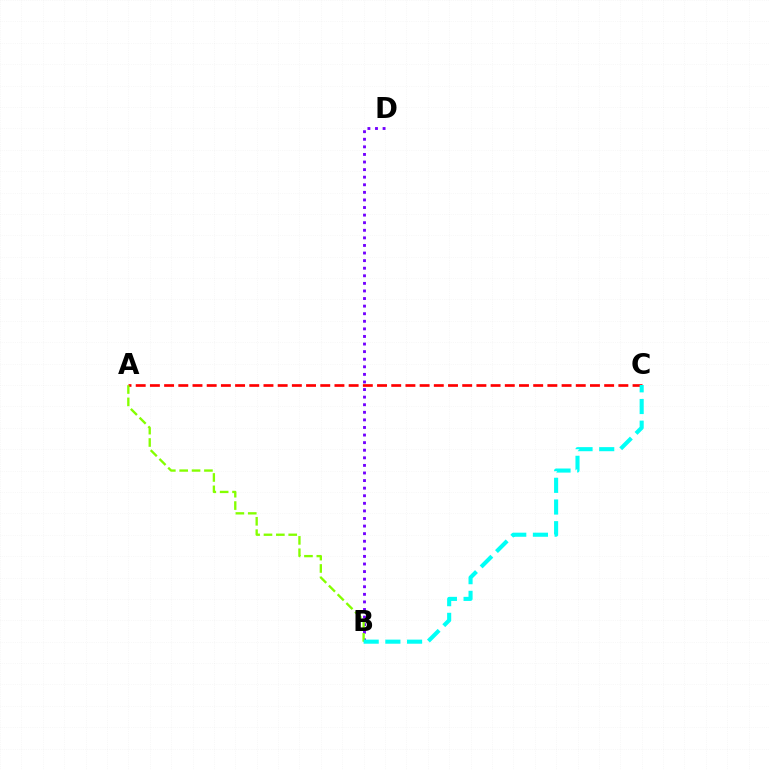{('A', 'C'): [{'color': '#ff0000', 'line_style': 'dashed', 'thickness': 1.93}], ('B', 'D'): [{'color': '#7200ff', 'line_style': 'dotted', 'thickness': 2.06}], ('A', 'B'): [{'color': '#84ff00', 'line_style': 'dashed', 'thickness': 1.68}], ('B', 'C'): [{'color': '#00fff6', 'line_style': 'dashed', 'thickness': 2.95}]}